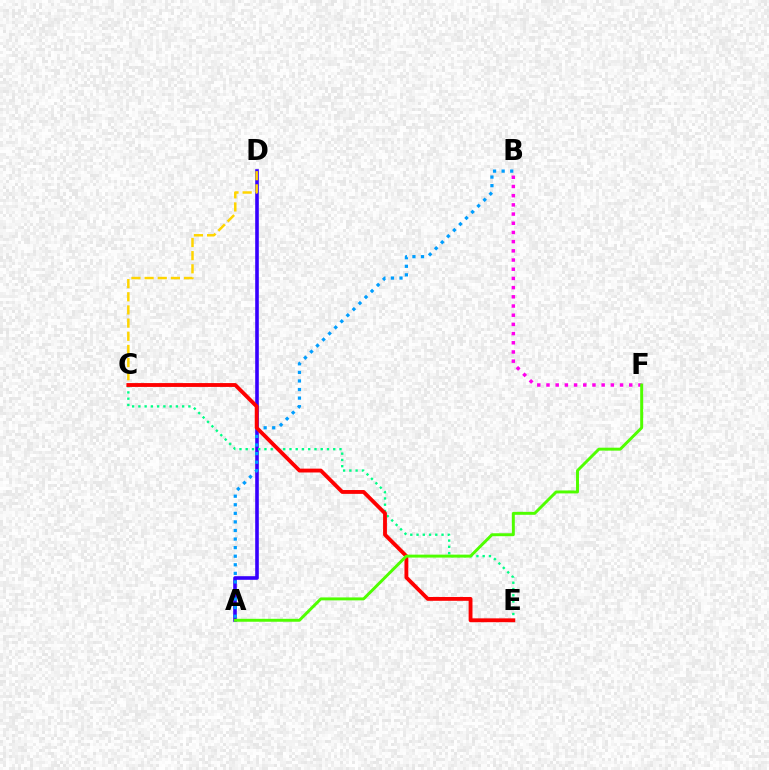{('A', 'D'): [{'color': '#3700ff', 'line_style': 'solid', 'thickness': 2.59}], ('A', 'B'): [{'color': '#009eff', 'line_style': 'dotted', 'thickness': 2.33}], ('C', 'D'): [{'color': '#ffd500', 'line_style': 'dashed', 'thickness': 1.79}], ('C', 'E'): [{'color': '#00ff86', 'line_style': 'dotted', 'thickness': 1.7}, {'color': '#ff0000', 'line_style': 'solid', 'thickness': 2.77}], ('B', 'F'): [{'color': '#ff00ed', 'line_style': 'dotted', 'thickness': 2.5}], ('A', 'F'): [{'color': '#4fff00', 'line_style': 'solid', 'thickness': 2.12}]}